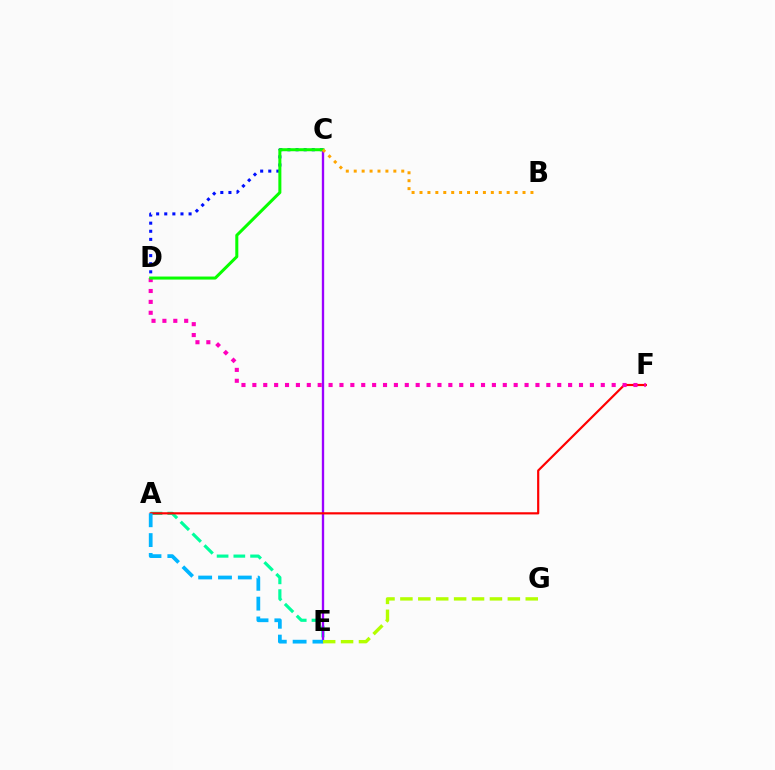{('C', 'D'): [{'color': '#0010ff', 'line_style': 'dotted', 'thickness': 2.2}, {'color': '#08ff00', 'line_style': 'solid', 'thickness': 2.18}], ('A', 'E'): [{'color': '#00ff9d', 'line_style': 'dashed', 'thickness': 2.27}, {'color': '#00b5ff', 'line_style': 'dashed', 'thickness': 2.69}], ('C', 'E'): [{'color': '#9b00ff', 'line_style': 'solid', 'thickness': 1.68}], ('A', 'F'): [{'color': '#ff0000', 'line_style': 'solid', 'thickness': 1.57}], ('D', 'F'): [{'color': '#ff00bd', 'line_style': 'dotted', 'thickness': 2.96}], ('B', 'C'): [{'color': '#ffa500', 'line_style': 'dotted', 'thickness': 2.15}], ('E', 'G'): [{'color': '#b3ff00', 'line_style': 'dashed', 'thickness': 2.43}]}